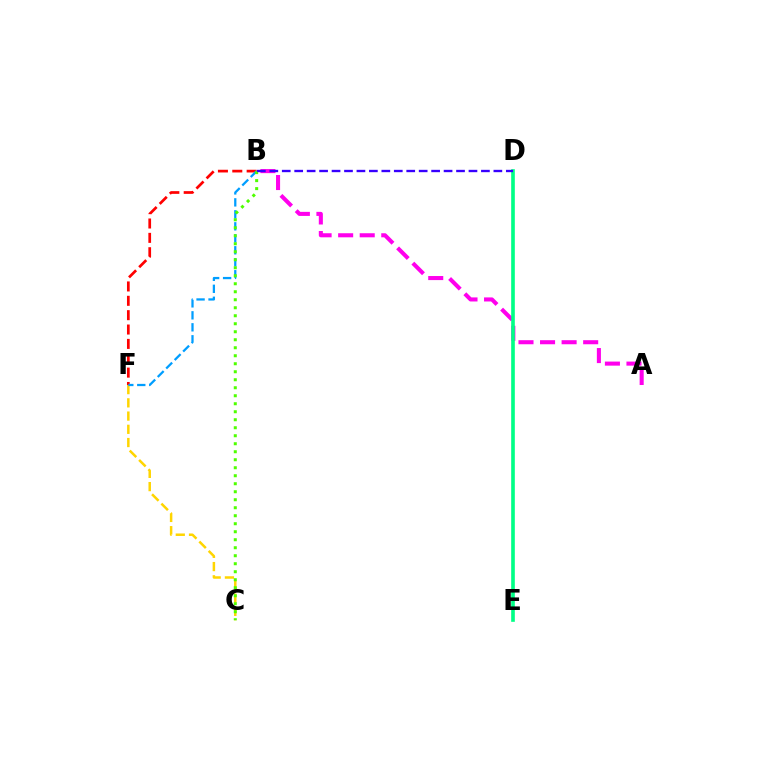{('B', 'F'): [{'color': '#ff0000', 'line_style': 'dashed', 'thickness': 1.95}, {'color': '#009eff', 'line_style': 'dashed', 'thickness': 1.63}], ('C', 'F'): [{'color': '#ffd500', 'line_style': 'dashed', 'thickness': 1.8}], ('A', 'B'): [{'color': '#ff00ed', 'line_style': 'dashed', 'thickness': 2.93}], ('B', 'C'): [{'color': '#4fff00', 'line_style': 'dotted', 'thickness': 2.17}], ('D', 'E'): [{'color': '#00ff86', 'line_style': 'solid', 'thickness': 2.62}], ('B', 'D'): [{'color': '#3700ff', 'line_style': 'dashed', 'thickness': 1.69}]}